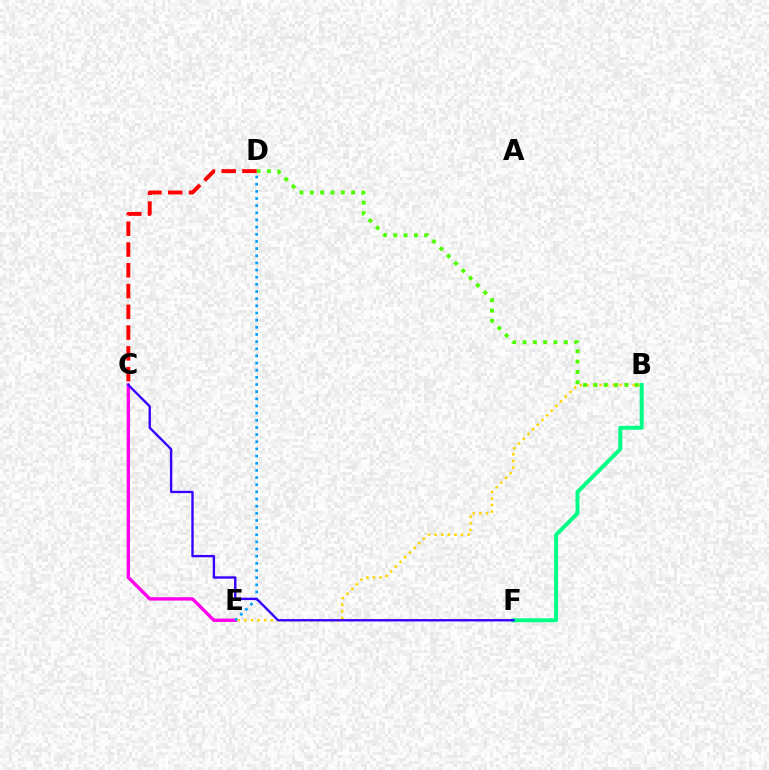{('B', 'E'): [{'color': '#ffd500', 'line_style': 'dotted', 'thickness': 1.8}], ('B', 'D'): [{'color': '#4fff00', 'line_style': 'dotted', 'thickness': 2.81}], ('C', 'E'): [{'color': '#ff00ed', 'line_style': 'solid', 'thickness': 2.41}], ('B', 'F'): [{'color': '#00ff86', 'line_style': 'solid', 'thickness': 2.85}], ('D', 'E'): [{'color': '#009eff', 'line_style': 'dotted', 'thickness': 1.94}], ('C', 'F'): [{'color': '#3700ff', 'line_style': 'solid', 'thickness': 1.7}], ('C', 'D'): [{'color': '#ff0000', 'line_style': 'dashed', 'thickness': 2.82}]}